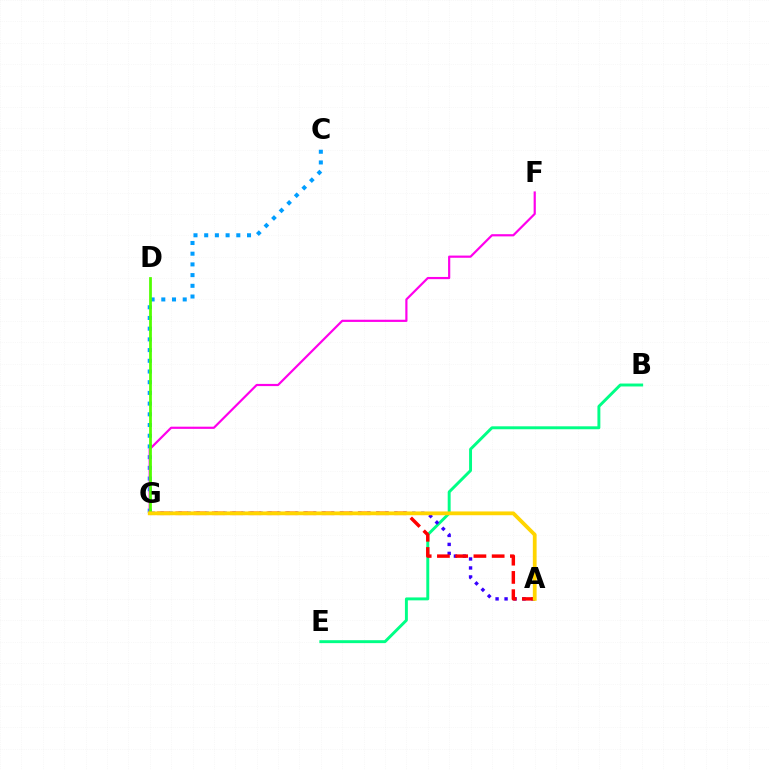{('B', 'E'): [{'color': '#00ff86', 'line_style': 'solid', 'thickness': 2.11}], ('A', 'G'): [{'color': '#3700ff', 'line_style': 'dotted', 'thickness': 2.44}, {'color': '#ff0000', 'line_style': 'dashed', 'thickness': 2.48}, {'color': '#ffd500', 'line_style': 'solid', 'thickness': 2.72}], ('C', 'G'): [{'color': '#009eff', 'line_style': 'dotted', 'thickness': 2.91}], ('F', 'G'): [{'color': '#ff00ed', 'line_style': 'solid', 'thickness': 1.58}], ('D', 'G'): [{'color': '#4fff00', 'line_style': 'solid', 'thickness': 1.98}]}